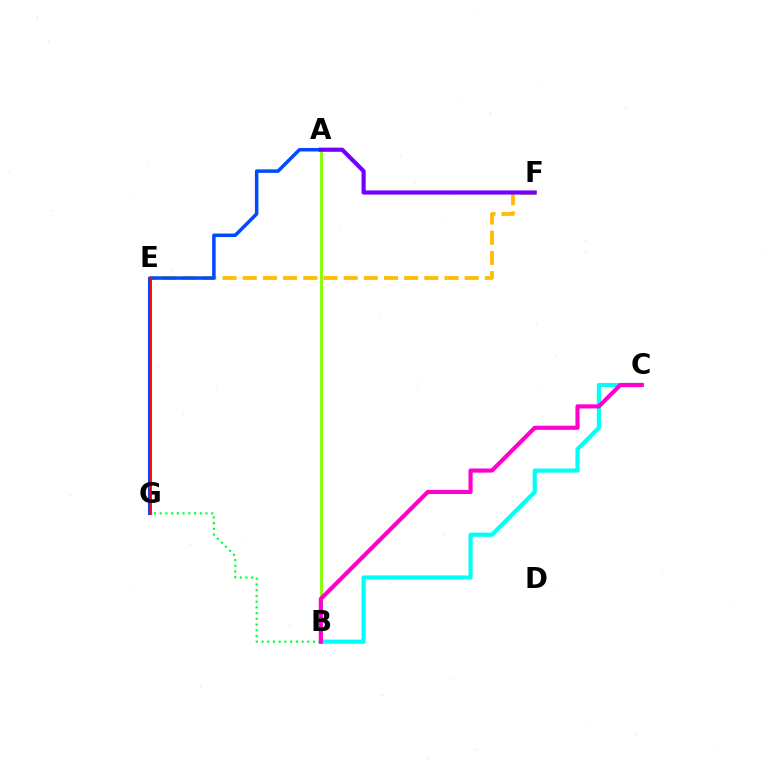{('E', 'F'): [{'color': '#ffbd00', 'line_style': 'dashed', 'thickness': 2.74}], ('A', 'G'): [{'color': '#004bff', 'line_style': 'solid', 'thickness': 2.53}], ('A', 'B'): [{'color': '#84ff00', 'line_style': 'solid', 'thickness': 2.05}], ('B', 'G'): [{'color': '#00ff39', 'line_style': 'dotted', 'thickness': 1.56}], ('B', 'C'): [{'color': '#00fff6', 'line_style': 'solid', 'thickness': 3.0}, {'color': '#ff00cf', 'line_style': 'solid', 'thickness': 2.98}], ('E', 'G'): [{'color': '#ff0000', 'line_style': 'solid', 'thickness': 1.88}], ('A', 'F'): [{'color': '#7200ff', 'line_style': 'solid', 'thickness': 2.99}]}